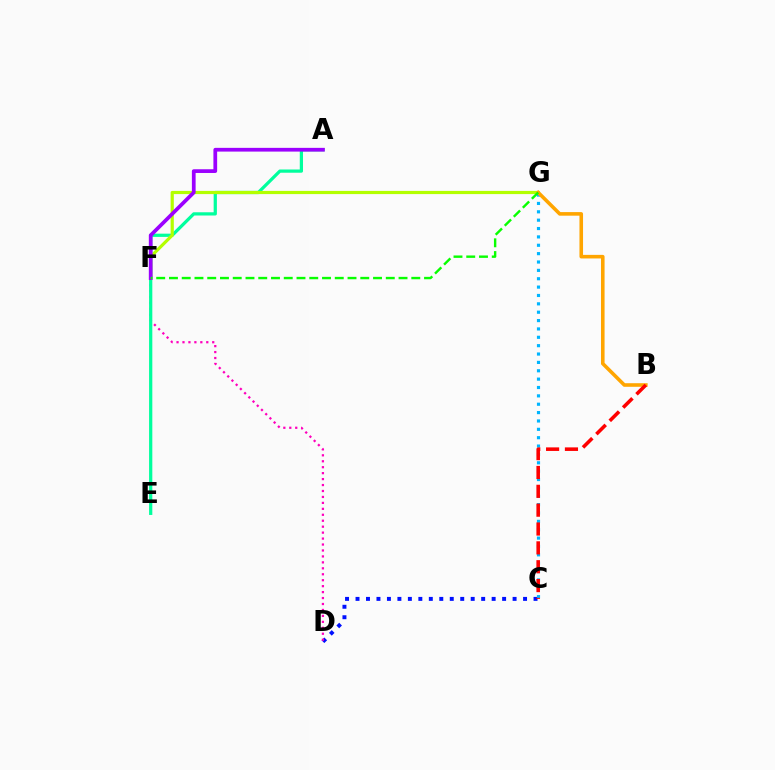{('C', 'D'): [{'color': '#0010ff', 'line_style': 'dotted', 'thickness': 2.85}], ('C', 'G'): [{'color': '#00b5ff', 'line_style': 'dotted', 'thickness': 2.27}], ('D', 'F'): [{'color': '#ff00bd', 'line_style': 'dotted', 'thickness': 1.62}], ('A', 'E'): [{'color': '#00ff9d', 'line_style': 'solid', 'thickness': 2.33}], ('F', 'G'): [{'color': '#b3ff00', 'line_style': 'solid', 'thickness': 2.29}, {'color': '#08ff00', 'line_style': 'dashed', 'thickness': 1.73}], ('A', 'F'): [{'color': '#9b00ff', 'line_style': 'solid', 'thickness': 2.69}], ('B', 'G'): [{'color': '#ffa500', 'line_style': 'solid', 'thickness': 2.58}], ('B', 'C'): [{'color': '#ff0000', 'line_style': 'dashed', 'thickness': 2.56}]}